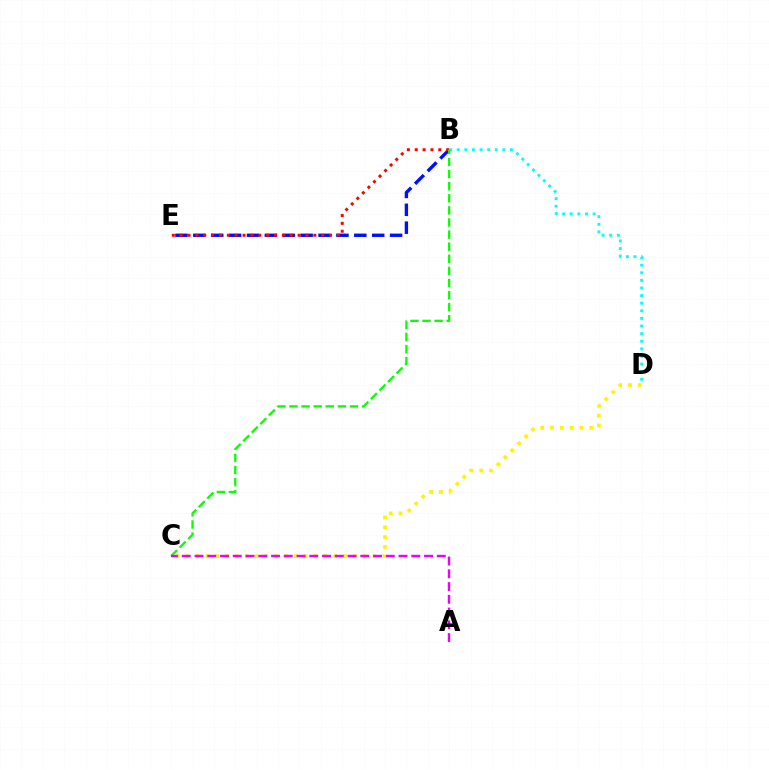{('B', 'E'): [{'color': '#0010ff', 'line_style': 'dashed', 'thickness': 2.43}, {'color': '#ff0000', 'line_style': 'dotted', 'thickness': 2.14}], ('C', 'D'): [{'color': '#fcf500', 'line_style': 'dotted', 'thickness': 2.67}], ('B', 'D'): [{'color': '#00fff6', 'line_style': 'dotted', 'thickness': 2.07}], ('B', 'C'): [{'color': '#08ff00', 'line_style': 'dashed', 'thickness': 1.64}], ('A', 'C'): [{'color': '#ee00ff', 'line_style': 'dashed', 'thickness': 1.73}]}